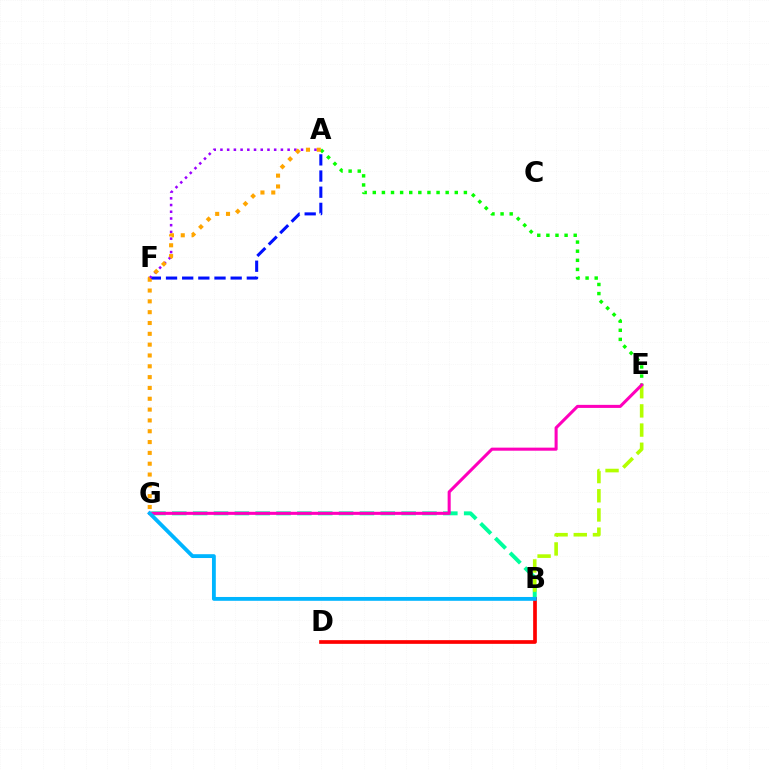{('B', 'G'): [{'color': '#00ff9d', 'line_style': 'dashed', 'thickness': 2.83}, {'color': '#00b5ff', 'line_style': 'solid', 'thickness': 2.76}], ('A', 'E'): [{'color': '#08ff00', 'line_style': 'dotted', 'thickness': 2.48}], ('A', 'F'): [{'color': '#0010ff', 'line_style': 'dashed', 'thickness': 2.2}, {'color': '#9b00ff', 'line_style': 'dotted', 'thickness': 1.82}], ('B', 'E'): [{'color': '#b3ff00', 'line_style': 'dashed', 'thickness': 2.61}], ('E', 'G'): [{'color': '#ff00bd', 'line_style': 'solid', 'thickness': 2.2}], ('B', 'D'): [{'color': '#ff0000', 'line_style': 'solid', 'thickness': 2.66}], ('A', 'G'): [{'color': '#ffa500', 'line_style': 'dotted', 'thickness': 2.94}]}